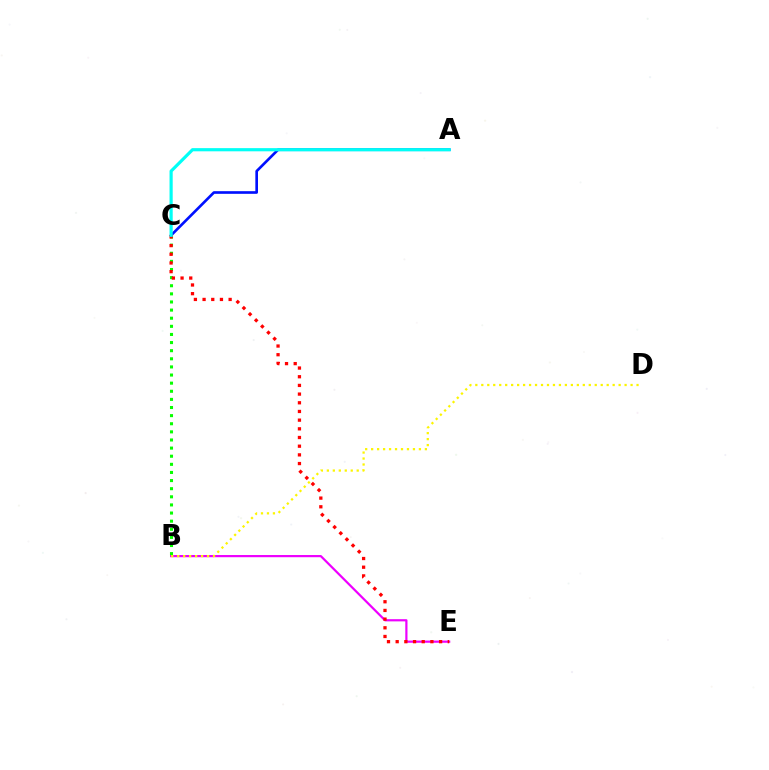{('B', 'E'): [{'color': '#ee00ff', 'line_style': 'solid', 'thickness': 1.58}], ('B', 'C'): [{'color': '#08ff00', 'line_style': 'dotted', 'thickness': 2.21}], ('A', 'C'): [{'color': '#0010ff', 'line_style': 'solid', 'thickness': 1.91}, {'color': '#00fff6', 'line_style': 'solid', 'thickness': 2.29}], ('B', 'D'): [{'color': '#fcf500', 'line_style': 'dotted', 'thickness': 1.62}], ('C', 'E'): [{'color': '#ff0000', 'line_style': 'dotted', 'thickness': 2.36}]}